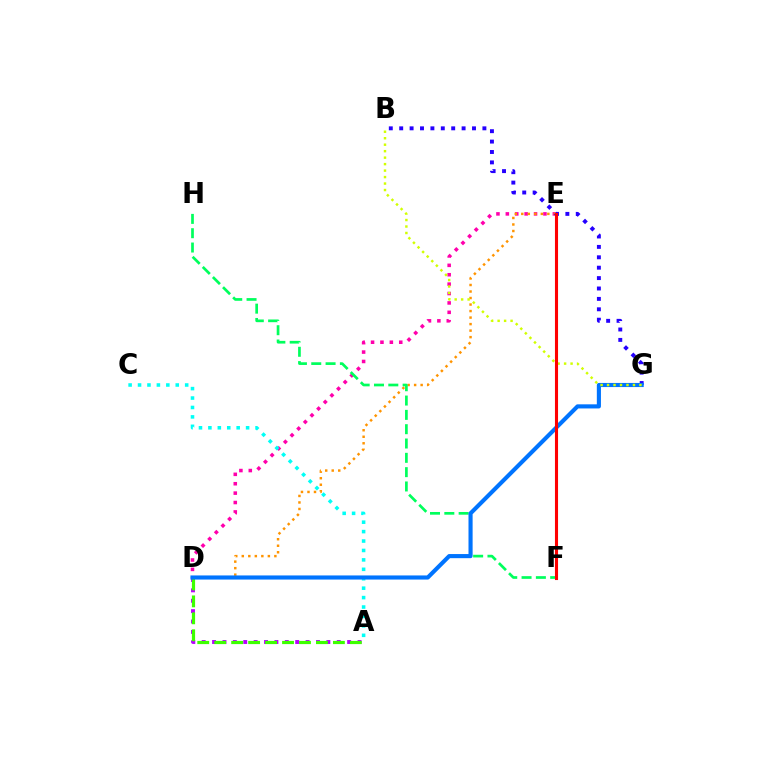{('D', 'E'): [{'color': '#ff00ac', 'line_style': 'dotted', 'thickness': 2.55}, {'color': '#ff9400', 'line_style': 'dotted', 'thickness': 1.77}], ('A', 'C'): [{'color': '#00fff6', 'line_style': 'dotted', 'thickness': 2.56}], ('B', 'G'): [{'color': '#2500ff', 'line_style': 'dotted', 'thickness': 2.83}, {'color': '#d1ff00', 'line_style': 'dotted', 'thickness': 1.76}], ('F', 'H'): [{'color': '#00ff5c', 'line_style': 'dashed', 'thickness': 1.95}], ('A', 'D'): [{'color': '#b900ff', 'line_style': 'dotted', 'thickness': 2.82}, {'color': '#3dff00', 'line_style': 'dashed', 'thickness': 2.3}], ('D', 'G'): [{'color': '#0074ff', 'line_style': 'solid', 'thickness': 2.97}], ('E', 'F'): [{'color': '#ff0000', 'line_style': 'solid', 'thickness': 2.23}]}